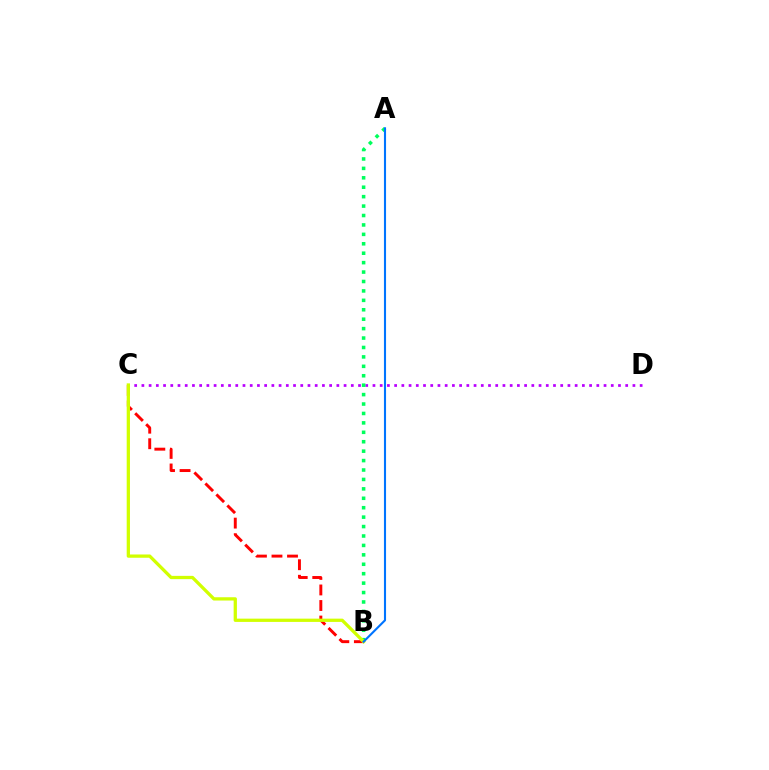{('B', 'C'): [{'color': '#ff0000', 'line_style': 'dashed', 'thickness': 2.11}, {'color': '#d1ff00', 'line_style': 'solid', 'thickness': 2.36}], ('C', 'D'): [{'color': '#b900ff', 'line_style': 'dotted', 'thickness': 1.96}], ('A', 'B'): [{'color': '#00ff5c', 'line_style': 'dotted', 'thickness': 2.56}, {'color': '#0074ff', 'line_style': 'solid', 'thickness': 1.52}]}